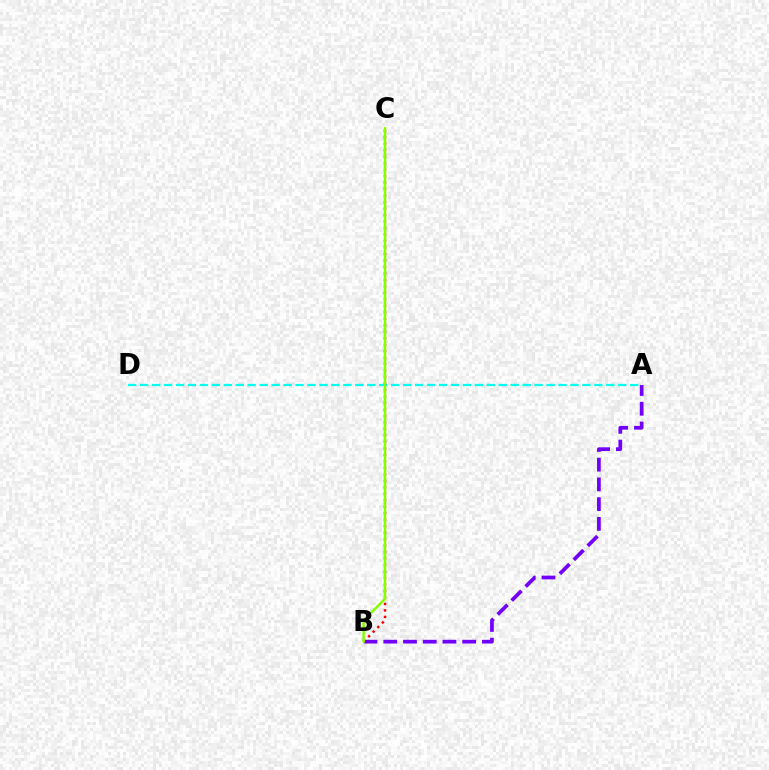{('A', 'B'): [{'color': '#7200ff', 'line_style': 'dashed', 'thickness': 2.68}], ('B', 'C'): [{'color': '#ff0000', 'line_style': 'dotted', 'thickness': 1.76}, {'color': '#84ff00', 'line_style': 'solid', 'thickness': 1.79}], ('A', 'D'): [{'color': '#00fff6', 'line_style': 'dashed', 'thickness': 1.62}]}